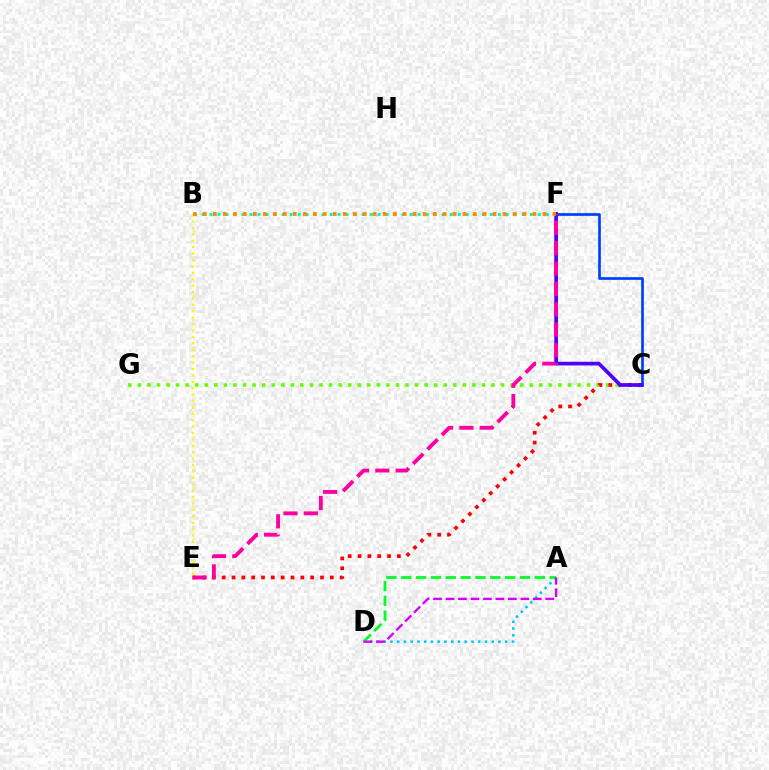{('B', 'F'): [{'color': '#00ffaf', 'line_style': 'dotted', 'thickness': 2.18}, {'color': '#ff8800', 'line_style': 'dotted', 'thickness': 2.71}], ('C', 'G'): [{'color': '#66ff00', 'line_style': 'dotted', 'thickness': 2.6}], ('C', 'F'): [{'color': '#003fff', 'line_style': 'solid', 'thickness': 1.94}, {'color': '#4f00ff', 'line_style': 'solid', 'thickness': 2.64}], ('C', 'E'): [{'color': '#ff0000', 'line_style': 'dotted', 'thickness': 2.67}], ('A', 'D'): [{'color': '#00c7ff', 'line_style': 'dotted', 'thickness': 1.83}, {'color': '#00ff27', 'line_style': 'dashed', 'thickness': 2.02}, {'color': '#d600ff', 'line_style': 'dashed', 'thickness': 1.69}], ('B', 'E'): [{'color': '#eeff00', 'line_style': 'dotted', 'thickness': 1.74}], ('E', 'F'): [{'color': '#ff00a0', 'line_style': 'dashed', 'thickness': 2.77}]}